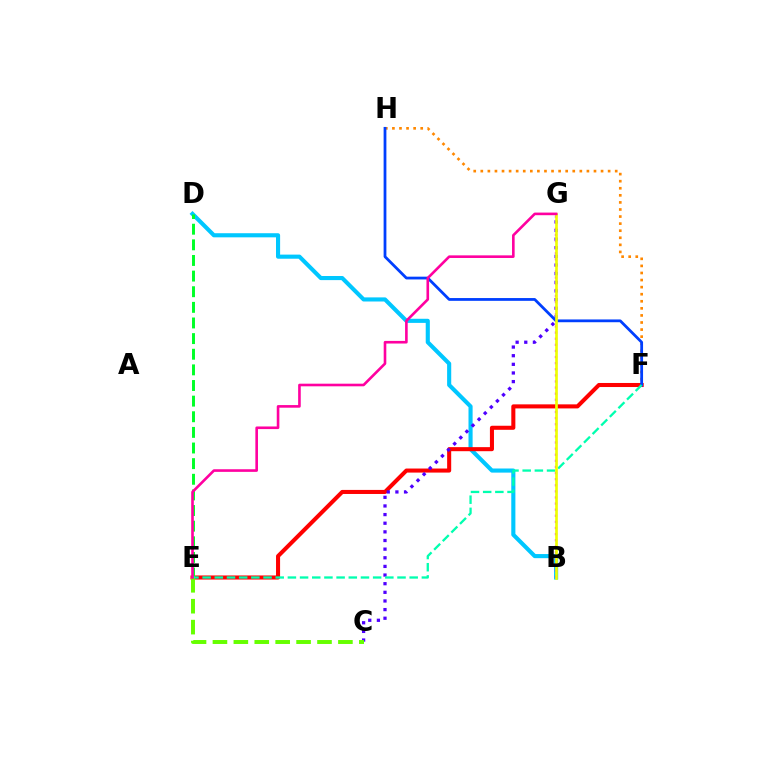{('F', 'H'): [{'color': '#ff8800', 'line_style': 'dotted', 'thickness': 1.92}, {'color': '#003fff', 'line_style': 'solid', 'thickness': 2.0}], ('B', 'D'): [{'color': '#00c7ff', 'line_style': 'solid', 'thickness': 2.96}], ('B', 'G'): [{'color': '#d600ff', 'line_style': 'dotted', 'thickness': 1.66}, {'color': '#eeff00', 'line_style': 'solid', 'thickness': 1.92}], ('E', 'F'): [{'color': '#ff0000', 'line_style': 'solid', 'thickness': 2.92}, {'color': '#00ffaf', 'line_style': 'dashed', 'thickness': 1.65}], ('D', 'E'): [{'color': '#00ff27', 'line_style': 'dashed', 'thickness': 2.12}], ('C', 'G'): [{'color': '#4f00ff', 'line_style': 'dotted', 'thickness': 2.35}], ('C', 'E'): [{'color': '#66ff00', 'line_style': 'dashed', 'thickness': 2.84}], ('E', 'G'): [{'color': '#ff00a0', 'line_style': 'solid', 'thickness': 1.88}]}